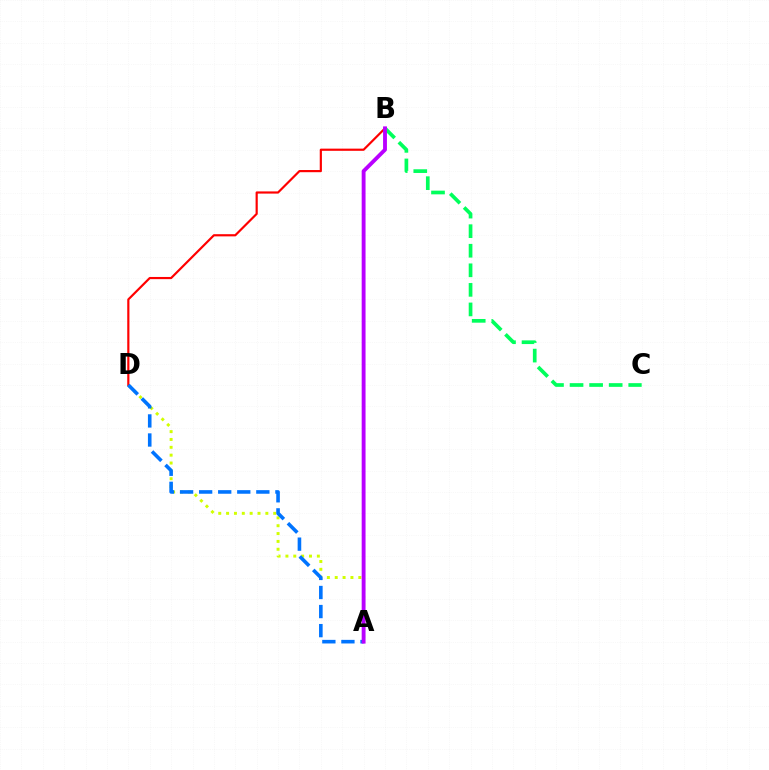{('B', 'C'): [{'color': '#00ff5c', 'line_style': 'dashed', 'thickness': 2.66}], ('A', 'D'): [{'color': '#d1ff00', 'line_style': 'dotted', 'thickness': 2.13}, {'color': '#0074ff', 'line_style': 'dashed', 'thickness': 2.59}], ('B', 'D'): [{'color': '#ff0000', 'line_style': 'solid', 'thickness': 1.57}], ('A', 'B'): [{'color': '#b900ff', 'line_style': 'solid', 'thickness': 2.78}]}